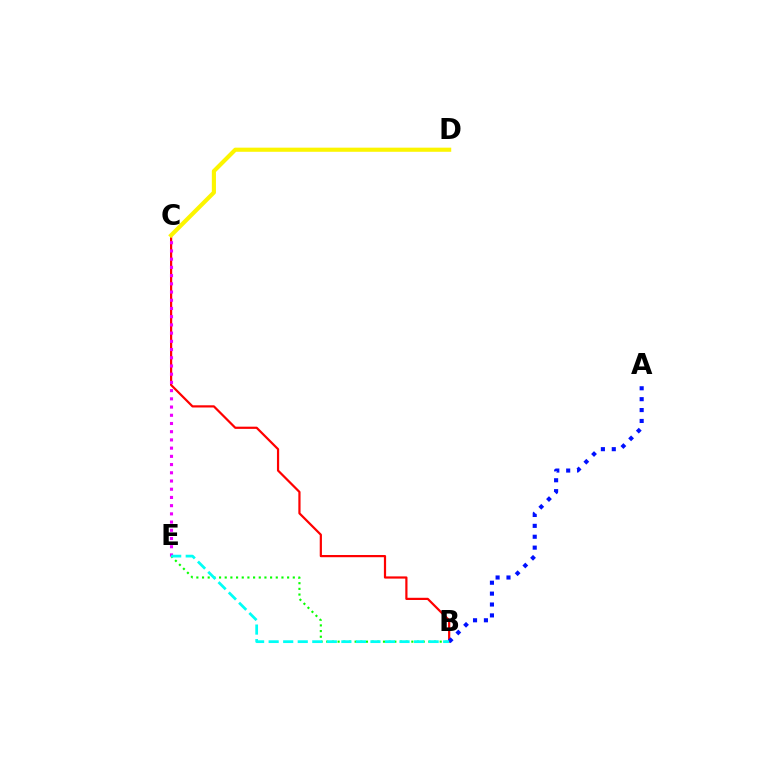{('B', 'C'): [{'color': '#ff0000', 'line_style': 'solid', 'thickness': 1.59}], ('A', 'B'): [{'color': '#0010ff', 'line_style': 'dotted', 'thickness': 2.96}], ('B', 'E'): [{'color': '#08ff00', 'line_style': 'dotted', 'thickness': 1.54}, {'color': '#00fff6', 'line_style': 'dashed', 'thickness': 1.98}], ('C', 'E'): [{'color': '#ee00ff', 'line_style': 'dotted', 'thickness': 2.23}], ('C', 'D'): [{'color': '#fcf500', 'line_style': 'solid', 'thickness': 2.97}]}